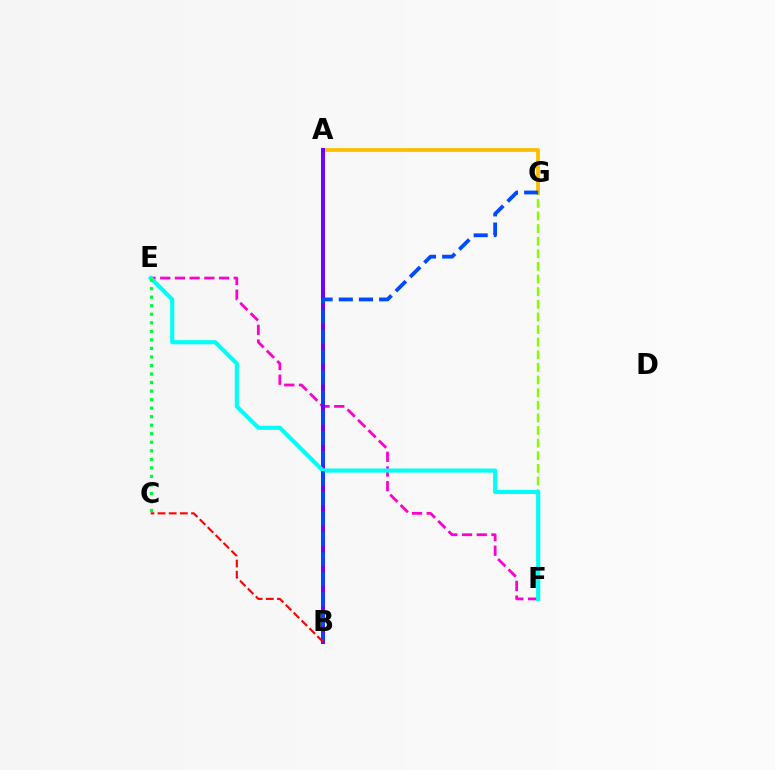{('E', 'F'): [{'color': '#ff00cf', 'line_style': 'dashed', 'thickness': 2.0}, {'color': '#00fff6', 'line_style': 'solid', 'thickness': 2.97}], ('A', 'G'): [{'color': '#ffbd00', 'line_style': 'solid', 'thickness': 2.74}], ('F', 'G'): [{'color': '#84ff00', 'line_style': 'dashed', 'thickness': 1.71}], ('A', 'B'): [{'color': '#7200ff', 'line_style': 'solid', 'thickness': 2.89}], ('C', 'E'): [{'color': '#00ff39', 'line_style': 'dotted', 'thickness': 2.32}], ('B', 'G'): [{'color': '#004bff', 'line_style': 'dashed', 'thickness': 2.74}], ('B', 'C'): [{'color': '#ff0000', 'line_style': 'dashed', 'thickness': 1.51}]}